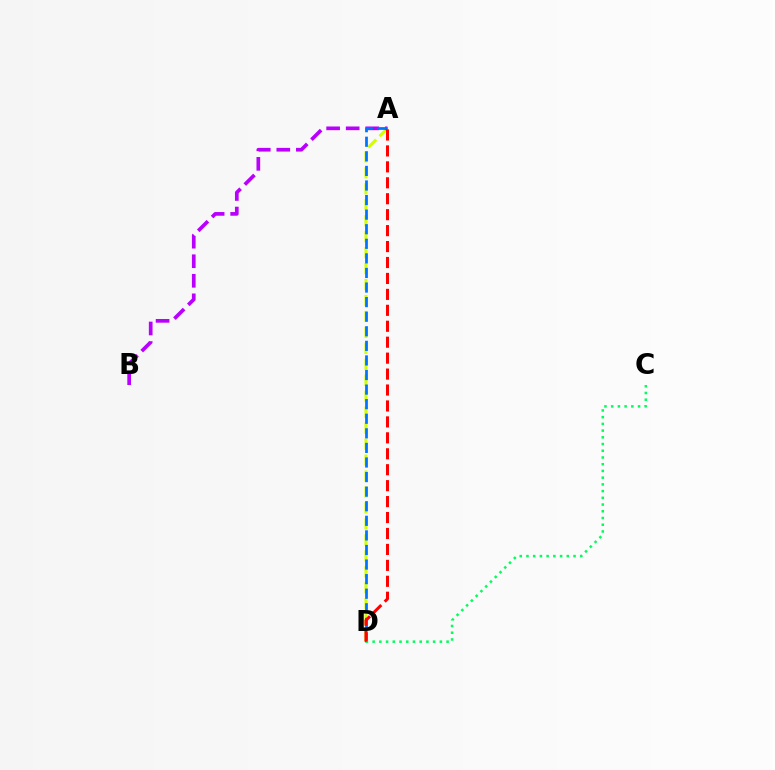{('A', 'D'): [{'color': '#d1ff00', 'line_style': 'dashed', 'thickness': 2.17}, {'color': '#0074ff', 'line_style': 'dashed', 'thickness': 1.98}, {'color': '#ff0000', 'line_style': 'dashed', 'thickness': 2.17}], ('A', 'B'): [{'color': '#b900ff', 'line_style': 'dashed', 'thickness': 2.66}], ('C', 'D'): [{'color': '#00ff5c', 'line_style': 'dotted', 'thickness': 1.83}]}